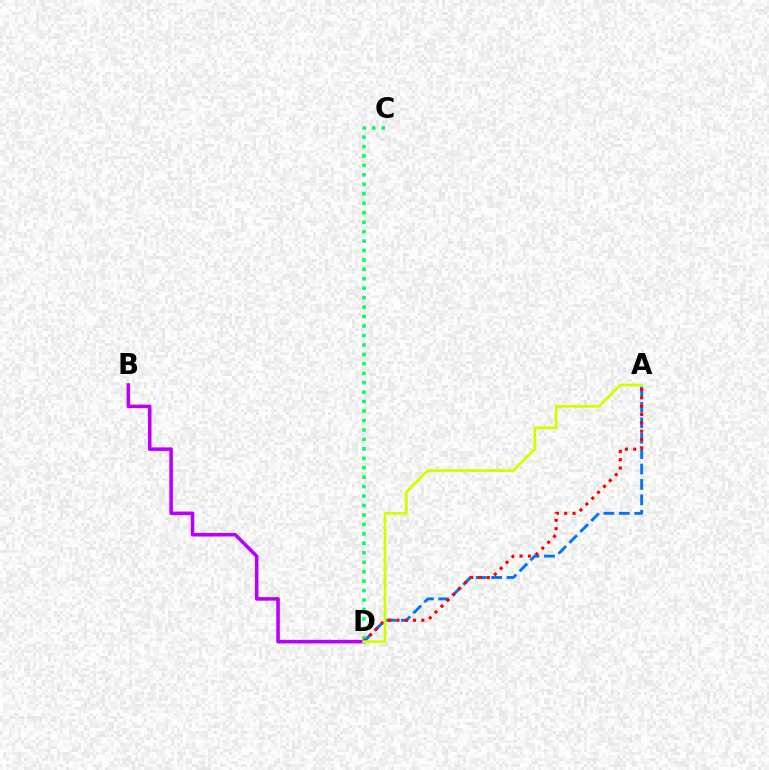{('A', 'D'): [{'color': '#0074ff', 'line_style': 'dashed', 'thickness': 2.1}, {'color': '#ff0000', 'line_style': 'dotted', 'thickness': 2.26}, {'color': '#d1ff00', 'line_style': 'solid', 'thickness': 2.0}], ('C', 'D'): [{'color': '#00ff5c', 'line_style': 'dotted', 'thickness': 2.57}], ('B', 'D'): [{'color': '#b900ff', 'line_style': 'solid', 'thickness': 2.56}]}